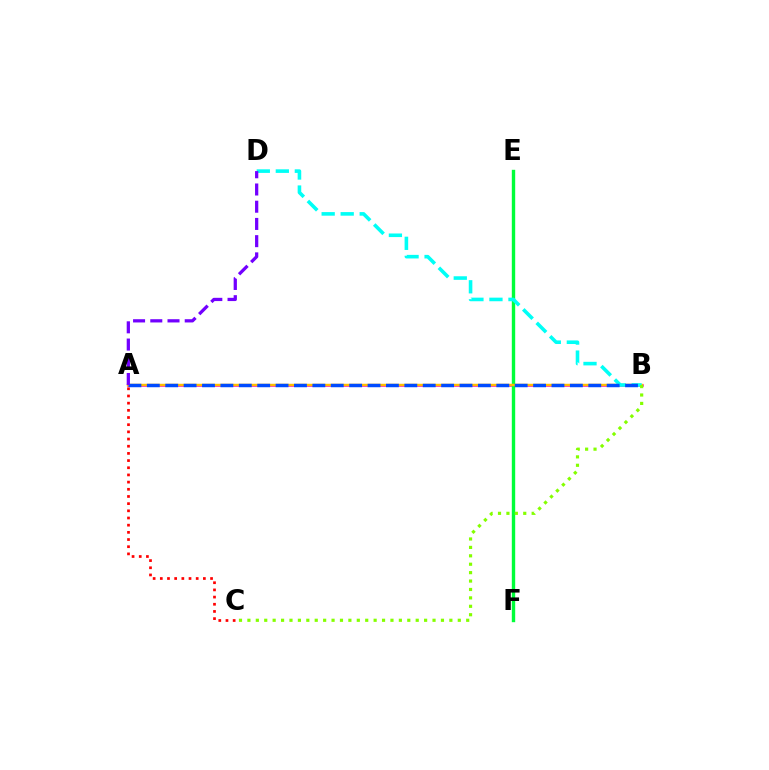{('A', 'B'): [{'color': '#ff00cf', 'line_style': 'solid', 'thickness': 1.85}, {'color': '#ffbd00', 'line_style': 'solid', 'thickness': 1.77}, {'color': '#004bff', 'line_style': 'dashed', 'thickness': 2.5}], ('E', 'F'): [{'color': '#00ff39', 'line_style': 'solid', 'thickness': 2.44}], ('B', 'D'): [{'color': '#00fff6', 'line_style': 'dashed', 'thickness': 2.58}], ('B', 'C'): [{'color': '#84ff00', 'line_style': 'dotted', 'thickness': 2.29}], ('A', 'C'): [{'color': '#ff0000', 'line_style': 'dotted', 'thickness': 1.95}], ('A', 'D'): [{'color': '#7200ff', 'line_style': 'dashed', 'thickness': 2.34}]}